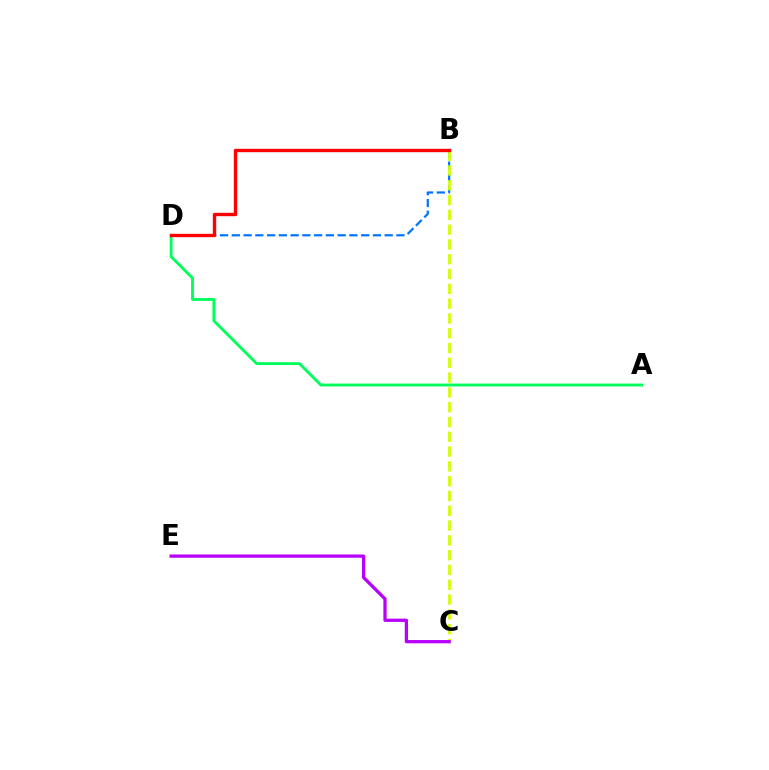{('A', 'D'): [{'color': '#00ff5c', 'line_style': 'solid', 'thickness': 2.07}], ('B', 'D'): [{'color': '#0074ff', 'line_style': 'dashed', 'thickness': 1.6}, {'color': '#ff0000', 'line_style': 'solid', 'thickness': 2.42}], ('B', 'C'): [{'color': '#d1ff00', 'line_style': 'dashed', 'thickness': 2.01}], ('C', 'E'): [{'color': '#b900ff', 'line_style': 'solid', 'thickness': 2.35}]}